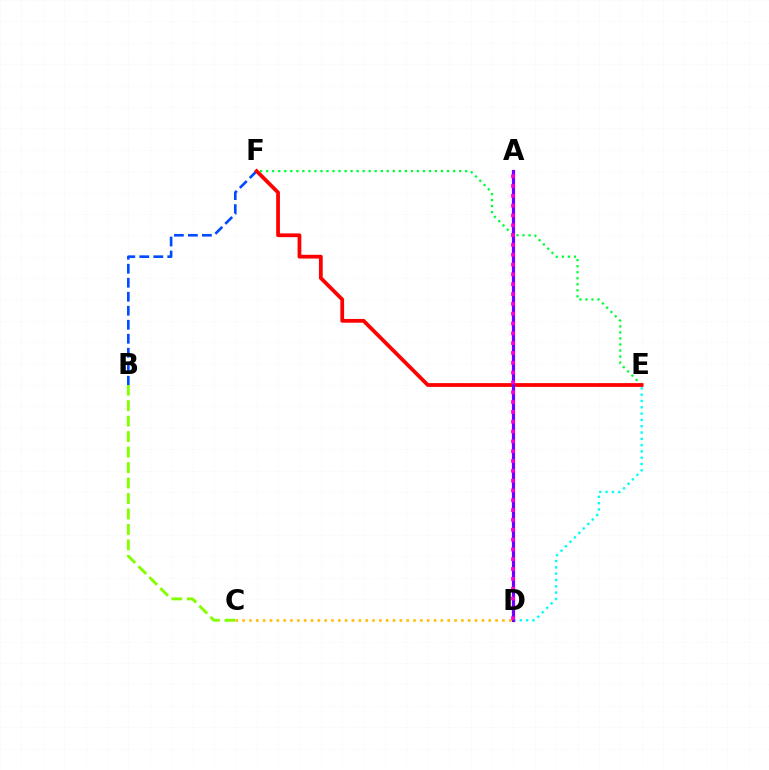{('B', 'C'): [{'color': '#84ff00', 'line_style': 'dashed', 'thickness': 2.1}], ('E', 'F'): [{'color': '#00ff39', 'line_style': 'dotted', 'thickness': 1.64}, {'color': '#ff0000', 'line_style': 'solid', 'thickness': 2.71}], ('D', 'E'): [{'color': '#00fff6', 'line_style': 'dotted', 'thickness': 1.71}], ('B', 'F'): [{'color': '#004bff', 'line_style': 'dashed', 'thickness': 1.9}], ('C', 'D'): [{'color': '#ffbd00', 'line_style': 'dotted', 'thickness': 1.86}], ('A', 'D'): [{'color': '#7200ff', 'line_style': 'solid', 'thickness': 2.32}, {'color': '#ff00cf', 'line_style': 'dotted', 'thickness': 2.67}]}